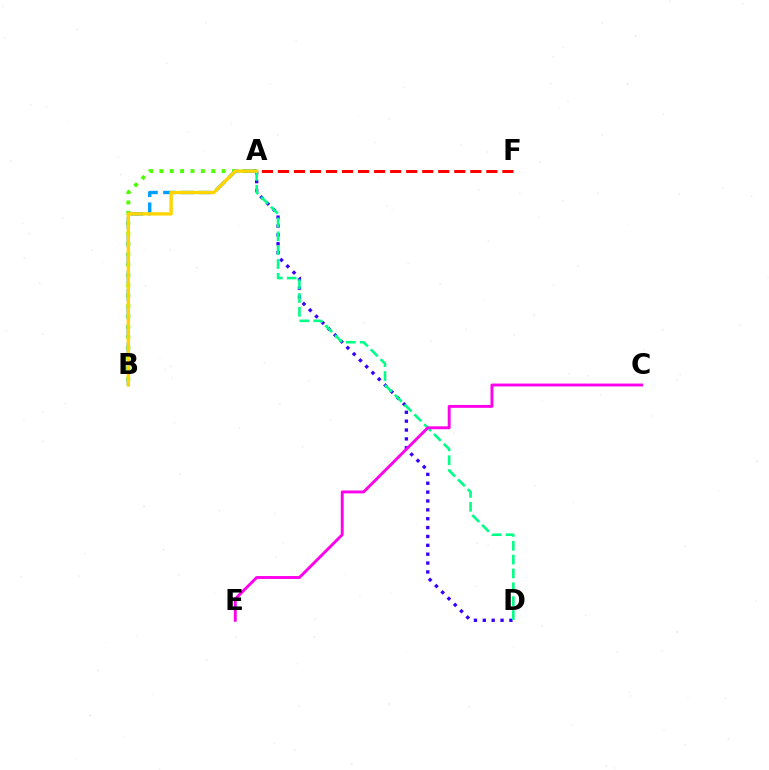{('A', 'D'): [{'color': '#3700ff', 'line_style': 'dotted', 'thickness': 2.41}, {'color': '#00ff86', 'line_style': 'dashed', 'thickness': 1.88}], ('A', 'B'): [{'color': '#4fff00', 'line_style': 'dotted', 'thickness': 2.82}, {'color': '#009eff', 'line_style': 'dashed', 'thickness': 2.44}, {'color': '#ffd500', 'line_style': 'solid', 'thickness': 2.43}], ('A', 'F'): [{'color': '#ff0000', 'line_style': 'dashed', 'thickness': 2.18}], ('C', 'E'): [{'color': '#ff00ed', 'line_style': 'solid', 'thickness': 2.08}]}